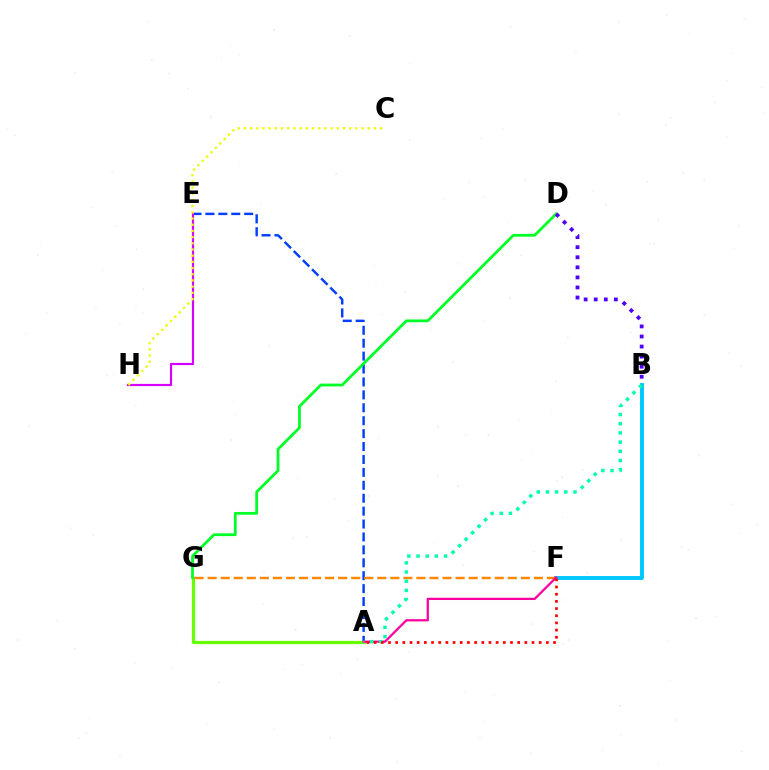{('A', 'E'): [{'color': '#003fff', 'line_style': 'dashed', 'thickness': 1.75}], ('B', 'F'): [{'color': '#00c7ff', 'line_style': 'solid', 'thickness': 2.83}], ('A', 'G'): [{'color': '#66ff00', 'line_style': 'solid', 'thickness': 2.32}], ('F', 'G'): [{'color': '#ff8800', 'line_style': 'dashed', 'thickness': 1.77}], ('A', 'F'): [{'color': '#ff00a0', 'line_style': 'solid', 'thickness': 1.63}, {'color': '#ff0000', 'line_style': 'dotted', 'thickness': 1.95}], ('D', 'G'): [{'color': '#00ff27', 'line_style': 'solid', 'thickness': 2.0}], ('E', 'H'): [{'color': '#d600ff', 'line_style': 'solid', 'thickness': 1.57}], ('A', 'B'): [{'color': '#00ffaf', 'line_style': 'dotted', 'thickness': 2.49}], ('C', 'H'): [{'color': '#eeff00', 'line_style': 'dotted', 'thickness': 1.68}], ('B', 'D'): [{'color': '#4f00ff', 'line_style': 'dotted', 'thickness': 2.74}]}